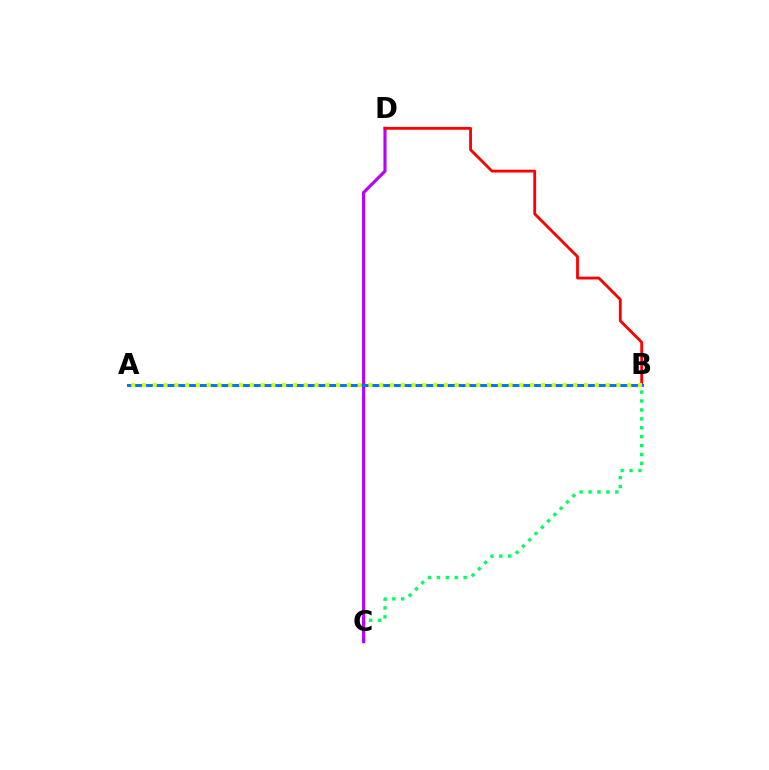{('B', 'C'): [{'color': '#00ff5c', 'line_style': 'dotted', 'thickness': 2.42}], ('C', 'D'): [{'color': '#b900ff', 'line_style': 'solid', 'thickness': 2.25}], ('B', 'D'): [{'color': '#ff0000', 'line_style': 'solid', 'thickness': 2.03}], ('A', 'B'): [{'color': '#0074ff', 'line_style': 'solid', 'thickness': 2.13}, {'color': '#d1ff00', 'line_style': 'dotted', 'thickness': 2.93}]}